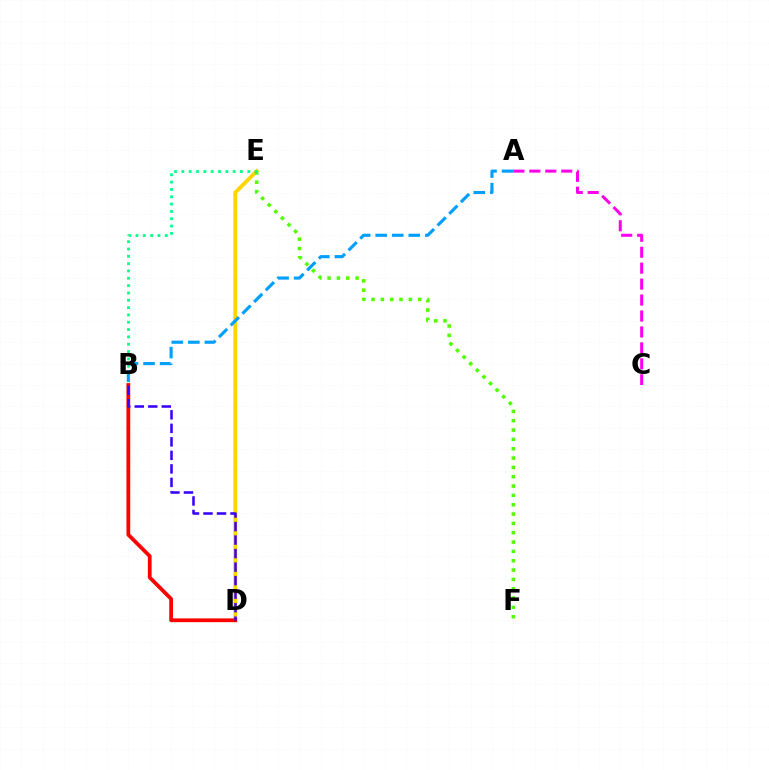{('D', 'E'): [{'color': '#ffd500', 'line_style': 'solid', 'thickness': 2.77}], ('E', 'F'): [{'color': '#4fff00', 'line_style': 'dotted', 'thickness': 2.54}], ('B', 'D'): [{'color': '#ff0000', 'line_style': 'solid', 'thickness': 2.71}, {'color': '#3700ff', 'line_style': 'dashed', 'thickness': 1.84}], ('A', 'C'): [{'color': '#ff00ed', 'line_style': 'dashed', 'thickness': 2.17}], ('B', 'E'): [{'color': '#00ff86', 'line_style': 'dotted', 'thickness': 1.99}], ('A', 'B'): [{'color': '#009eff', 'line_style': 'dashed', 'thickness': 2.25}]}